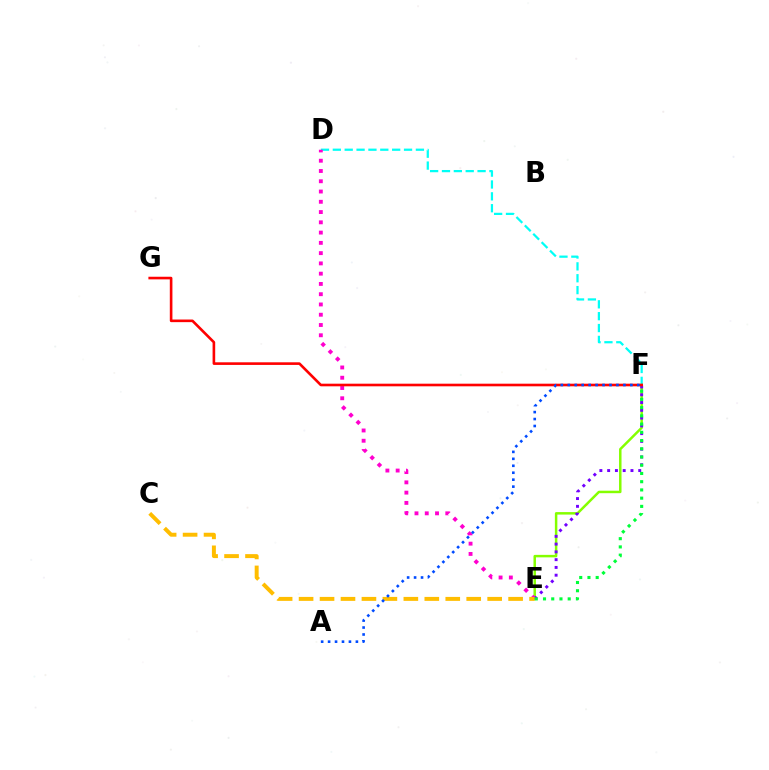{('D', 'F'): [{'color': '#00fff6', 'line_style': 'dashed', 'thickness': 1.61}], ('E', 'F'): [{'color': '#84ff00', 'line_style': 'solid', 'thickness': 1.79}, {'color': '#7200ff', 'line_style': 'dotted', 'thickness': 2.11}, {'color': '#00ff39', 'line_style': 'dotted', 'thickness': 2.24}], ('D', 'E'): [{'color': '#ff00cf', 'line_style': 'dotted', 'thickness': 2.79}], ('C', 'E'): [{'color': '#ffbd00', 'line_style': 'dashed', 'thickness': 2.85}], ('F', 'G'): [{'color': '#ff0000', 'line_style': 'solid', 'thickness': 1.89}], ('A', 'F'): [{'color': '#004bff', 'line_style': 'dotted', 'thickness': 1.89}]}